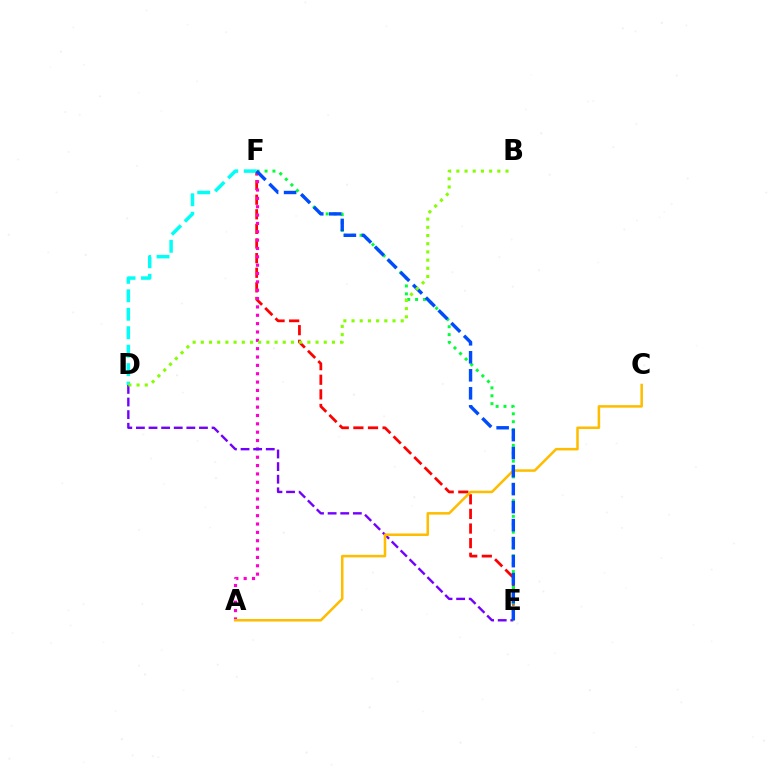{('E', 'F'): [{'color': '#ff0000', 'line_style': 'dashed', 'thickness': 1.98}, {'color': '#00ff39', 'line_style': 'dotted', 'thickness': 2.14}, {'color': '#004bff', 'line_style': 'dashed', 'thickness': 2.45}], ('A', 'F'): [{'color': '#ff00cf', 'line_style': 'dotted', 'thickness': 2.27}], ('D', 'E'): [{'color': '#7200ff', 'line_style': 'dashed', 'thickness': 1.71}], ('D', 'F'): [{'color': '#00fff6', 'line_style': 'dashed', 'thickness': 2.51}], ('A', 'C'): [{'color': '#ffbd00', 'line_style': 'solid', 'thickness': 1.82}], ('B', 'D'): [{'color': '#84ff00', 'line_style': 'dotted', 'thickness': 2.23}]}